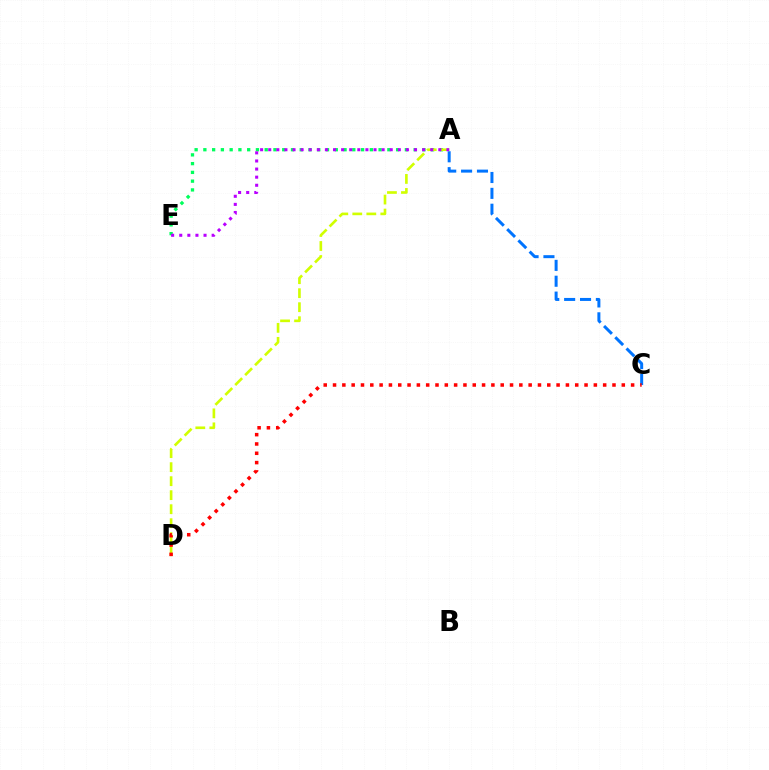{('A', 'C'): [{'color': '#0074ff', 'line_style': 'dashed', 'thickness': 2.16}], ('A', 'E'): [{'color': '#00ff5c', 'line_style': 'dotted', 'thickness': 2.38}, {'color': '#b900ff', 'line_style': 'dotted', 'thickness': 2.2}], ('A', 'D'): [{'color': '#d1ff00', 'line_style': 'dashed', 'thickness': 1.9}], ('C', 'D'): [{'color': '#ff0000', 'line_style': 'dotted', 'thickness': 2.53}]}